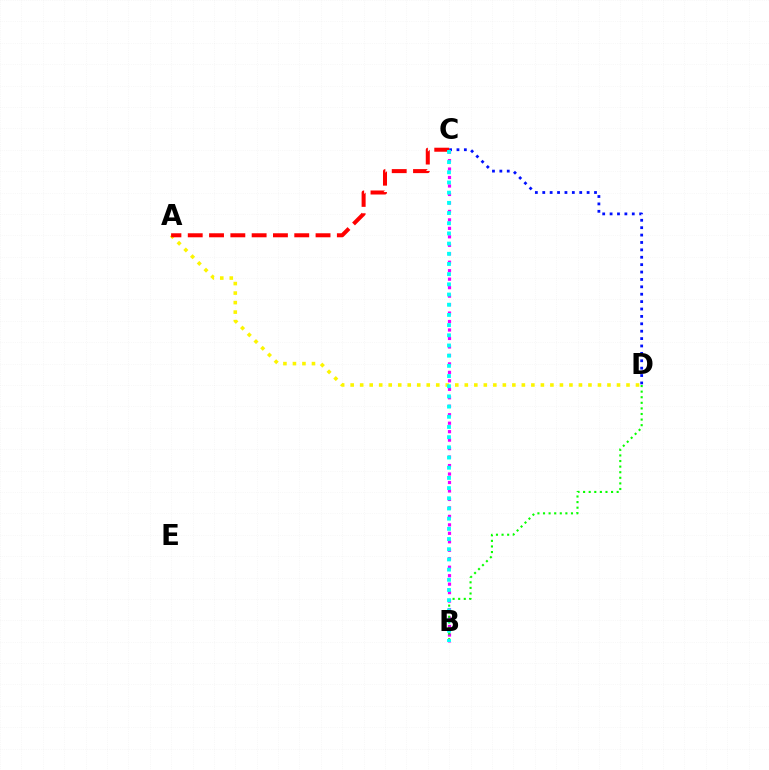{('C', 'D'): [{'color': '#0010ff', 'line_style': 'dotted', 'thickness': 2.01}], ('B', 'C'): [{'color': '#ee00ff', 'line_style': 'dotted', 'thickness': 2.3}, {'color': '#00fff6', 'line_style': 'dotted', 'thickness': 2.77}], ('A', 'D'): [{'color': '#fcf500', 'line_style': 'dotted', 'thickness': 2.58}], ('B', 'D'): [{'color': '#08ff00', 'line_style': 'dotted', 'thickness': 1.52}], ('A', 'C'): [{'color': '#ff0000', 'line_style': 'dashed', 'thickness': 2.89}]}